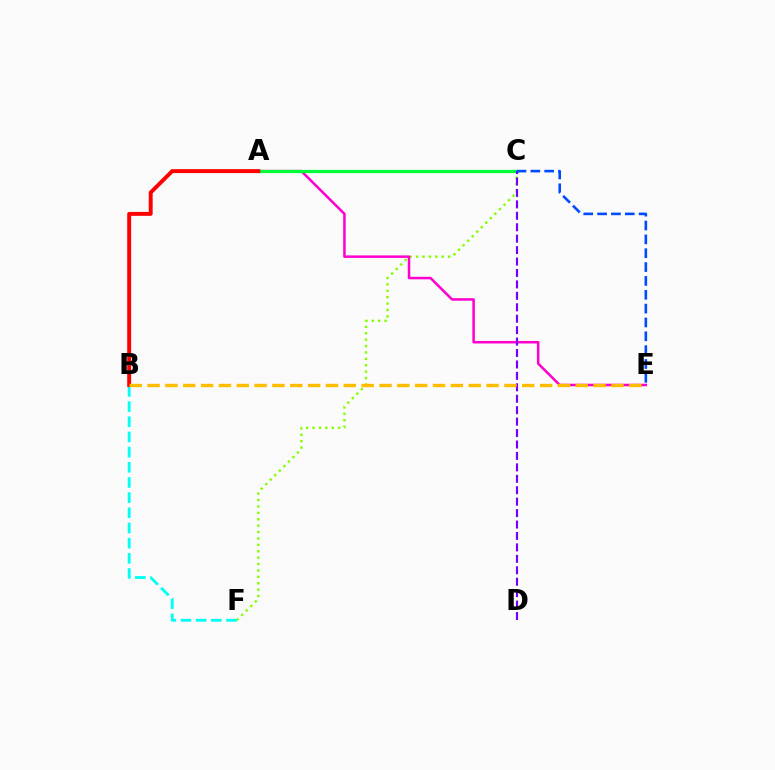{('C', 'F'): [{'color': '#84ff00', 'line_style': 'dotted', 'thickness': 1.74}], ('B', 'F'): [{'color': '#00fff6', 'line_style': 'dashed', 'thickness': 2.06}], ('A', 'E'): [{'color': '#ff00cf', 'line_style': 'solid', 'thickness': 1.82}], ('A', 'C'): [{'color': '#00ff39', 'line_style': 'solid', 'thickness': 2.32}], ('C', 'D'): [{'color': '#7200ff', 'line_style': 'dashed', 'thickness': 1.55}], ('C', 'E'): [{'color': '#004bff', 'line_style': 'dashed', 'thickness': 1.88}], ('A', 'B'): [{'color': '#ff0000', 'line_style': 'solid', 'thickness': 2.82}], ('B', 'E'): [{'color': '#ffbd00', 'line_style': 'dashed', 'thickness': 2.42}]}